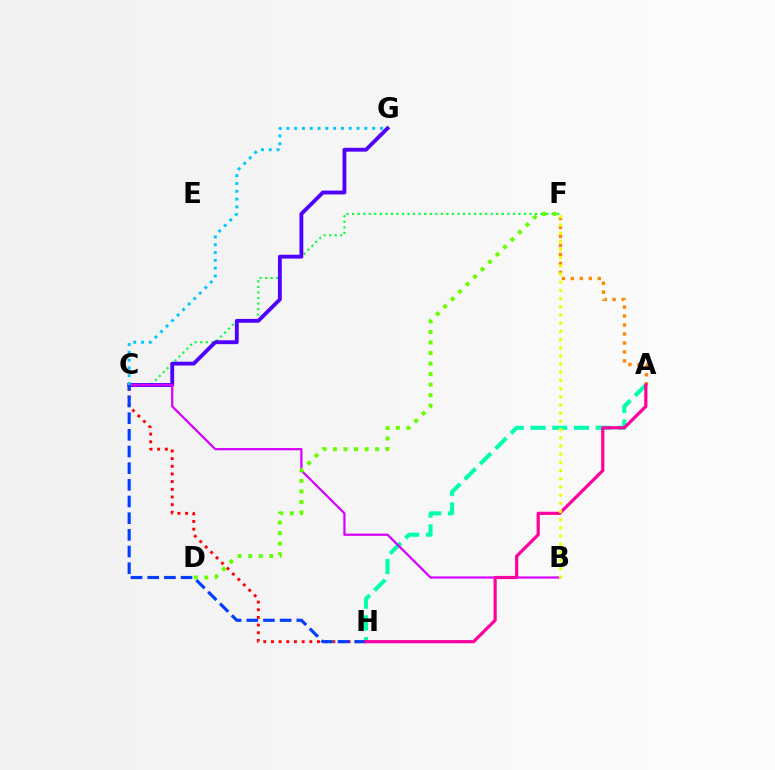{('A', 'H'): [{'color': '#00ffaf', 'line_style': 'dashed', 'thickness': 2.95}, {'color': '#ff00a0', 'line_style': 'solid', 'thickness': 2.29}], ('C', 'F'): [{'color': '#00ff27', 'line_style': 'dotted', 'thickness': 1.51}], ('C', 'H'): [{'color': '#ff0000', 'line_style': 'dotted', 'thickness': 2.08}, {'color': '#003fff', 'line_style': 'dashed', 'thickness': 2.26}], ('C', 'G'): [{'color': '#4f00ff', 'line_style': 'solid', 'thickness': 2.77}, {'color': '#00c7ff', 'line_style': 'dotted', 'thickness': 2.12}], ('B', 'C'): [{'color': '#d600ff', 'line_style': 'solid', 'thickness': 1.6}], ('A', 'F'): [{'color': '#ff8800', 'line_style': 'dotted', 'thickness': 2.44}], ('B', 'F'): [{'color': '#eeff00', 'line_style': 'dotted', 'thickness': 2.22}], ('D', 'F'): [{'color': '#66ff00', 'line_style': 'dotted', 'thickness': 2.86}]}